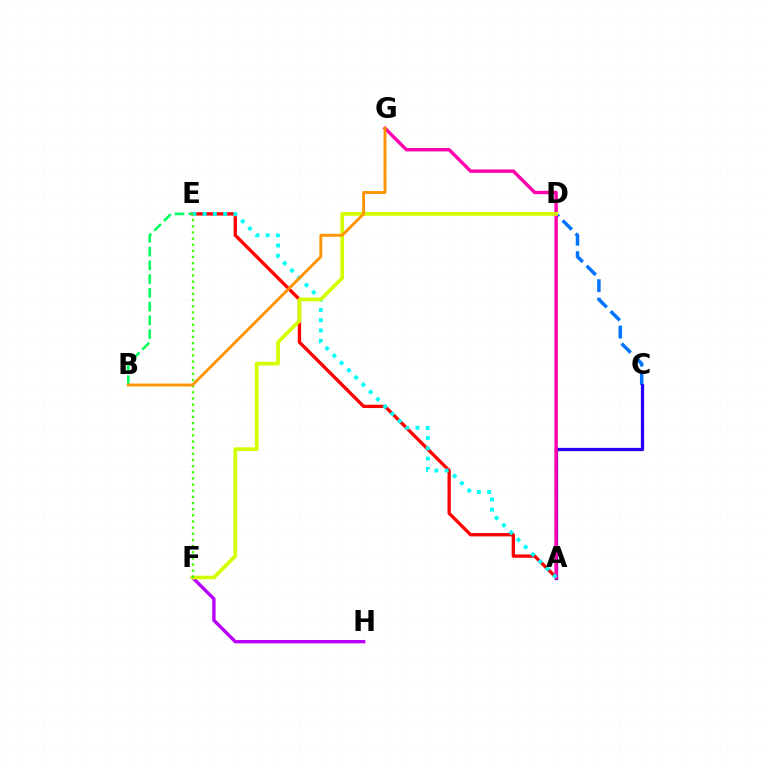{('C', 'D'): [{'color': '#0074ff', 'line_style': 'dashed', 'thickness': 2.5}], ('A', 'C'): [{'color': '#2500ff', 'line_style': 'solid', 'thickness': 2.35}], ('A', 'E'): [{'color': '#ff0000', 'line_style': 'solid', 'thickness': 2.39}, {'color': '#00fff6', 'line_style': 'dotted', 'thickness': 2.79}], ('F', 'H'): [{'color': '#b900ff', 'line_style': 'solid', 'thickness': 2.43}], ('A', 'G'): [{'color': '#ff00ac', 'line_style': 'solid', 'thickness': 2.45}], ('D', 'F'): [{'color': '#d1ff00', 'line_style': 'solid', 'thickness': 2.66}], ('B', 'E'): [{'color': '#00ff5c', 'line_style': 'dashed', 'thickness': 1.87}], ('E', 'F'): [{'color': '#3dff00', 'line_style': 'dotted', 'thickness': 1.67}], ('B', 'G'): [{'color': '#ff9400', 'line_style': 'solid', 'thickness': 2.08}]}